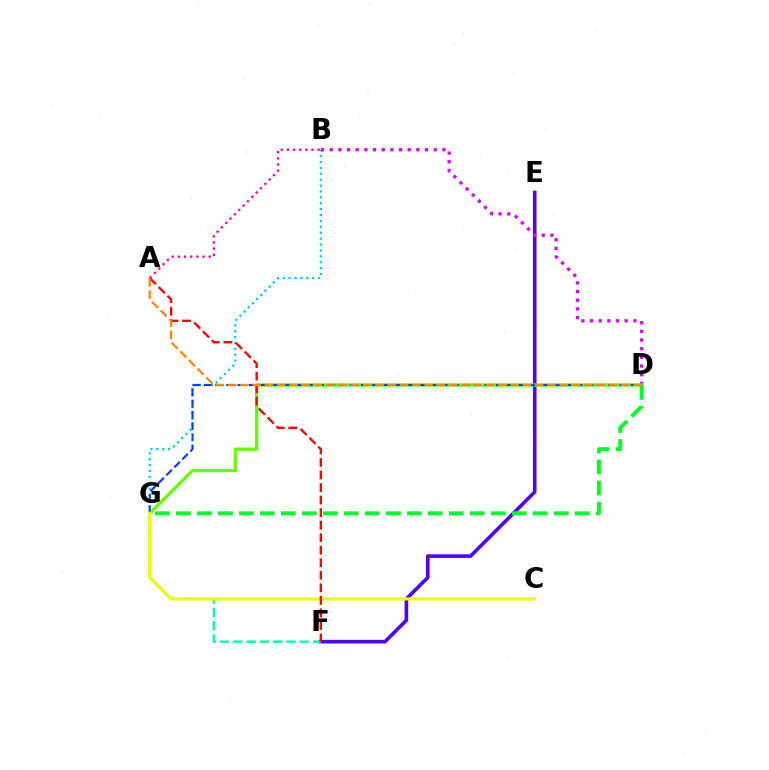{('E', 'F'): [{'color': '#4f00ff', 'line_style': 'solid', 'thickness': 2.59}], ('B', 'G'): [{'color': '#00c7ff', 'line_style': 'dotted', 'thickness': 1.6}], ('B', 'D'): [{'color': '#d600ff', 'line_style': 'dotted', 'thickness': 2.35}], ('D', 'G'): [{'color': '#66ff00', 'line_style': 'solid', 'thickness': 2.35}, {'color': '#003fff', 'line_style': 'dashed', 'thickness': 1.53}, {'color': '#00ff27', 'line_style': 'dashed', 'thickness': 2.85}], ('F', 'G'): [{'color': '#00ffaf', 'line_style': 'dashed', 'thickness': 1.8}], ('C', 'G'): [{'color': '#eeff00', 'line_style': 'solid', 'thickness': 2.28}], ('A', 'F'): [{'color': '#ff0000', 'line_style': 'dashed', 'thickness': 1.7}], ('A', 'D'): [{'color': '#ff8800', 'line_style': 'dashed', 'thickness': 1.67}], ('A', 'B'): [{'color': '#ff00a0', 'line_style': 'dotted', 'thickness': 1.67}]}